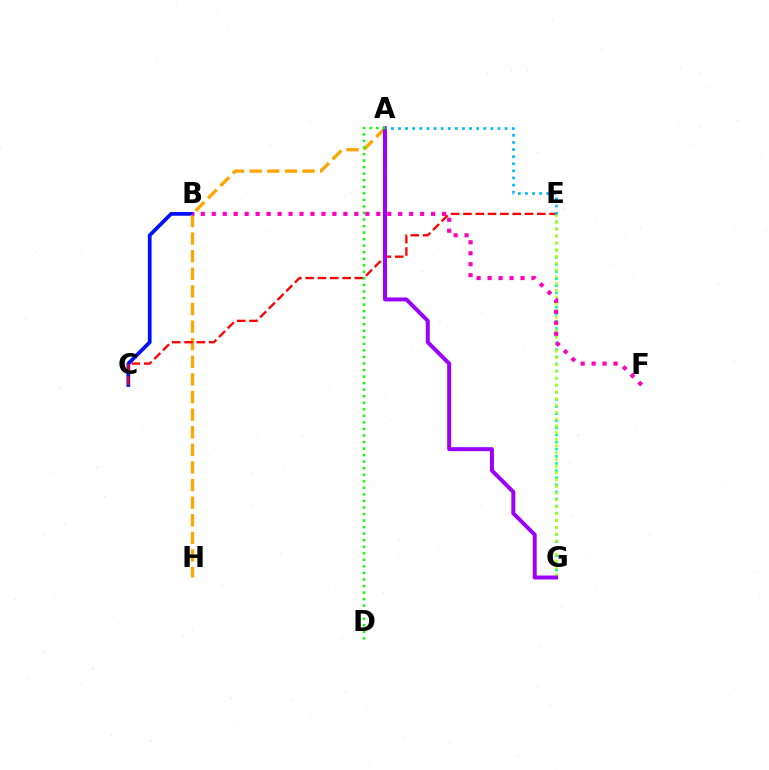{('B', 'C'): [{'color': '#0010ff', 'line_style': 'solid', 'thickness': 2.69}], ('A', 'H'): [{'color': '#ffa500', 'line_style': 'dashed', 'thickness': 2.39}], ('C', 'E'): [{'color': '#ff0000', 'line_style': 'dashed', 'thickness': 1.67}], ('E', 'G'): [{'color': '#00ff9d', 'line_style': 'dotted', 'thickness': 1.93}, {'color': '#b3ff00', 'line_style': 'dotted', 'thickness': 1.84}], ('A', 'G'): [{'color': '#9b00ff', 'line_style': 'solid', 'thickness': 2.86}], ('A', 'E'): [{'color': '#00b5ff', 'line_style': 'dotted', 'thickness': 1.93}], ('A', 'D'): [{'color': '#08ff00', 'line_style': 'dotted', 'thickness': 1.78}], ('B', 'F'): [{'color': '#ff00bd', 'line_style': 'dotted', 'thickness': 2.98}]}